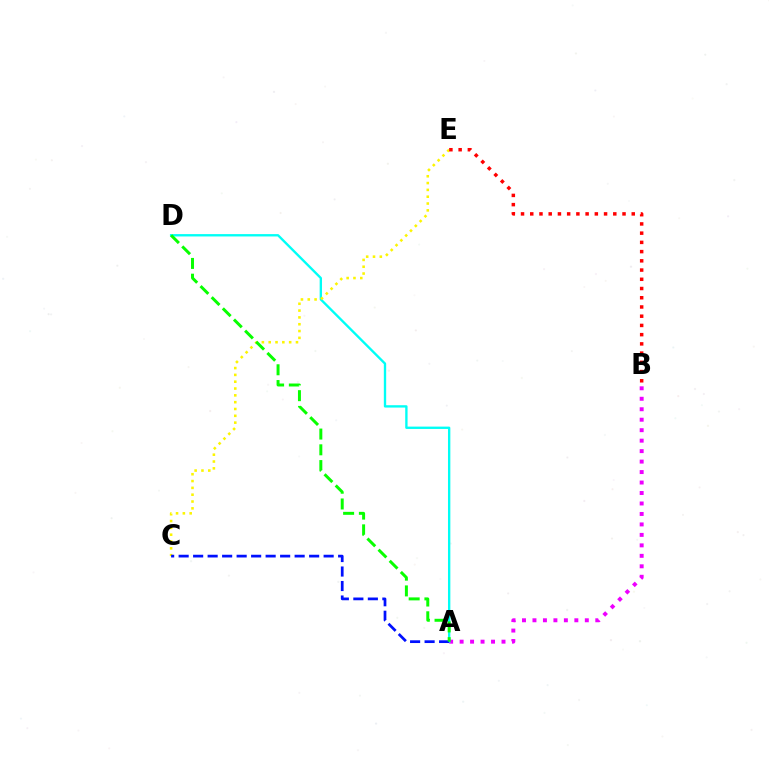{('A', 'B'): [{'color': '#ee00ff', 'line_style': 'dotted', 'thickness': 2.84}], ('A', 'D'): [{'color': '#00fff6', 'line_style': 'solid', 'thickness': 1.7}, {'color': '#08ff00', 'line_style': 'dashed', 'thickness': 2.14}], ('C', 'E'): [{'color': '#fcf500', 'line_style': 'dotted', 'thickness': 1.85}], ('A', 'C'): [{'color': '#0010ff', 'line_style': 'dashed', 'thickness': 1.97}], ('B', 'E'): [{'color': '#ff0000', 'line_style': 'dotted', 'thickness': 2.51}]}